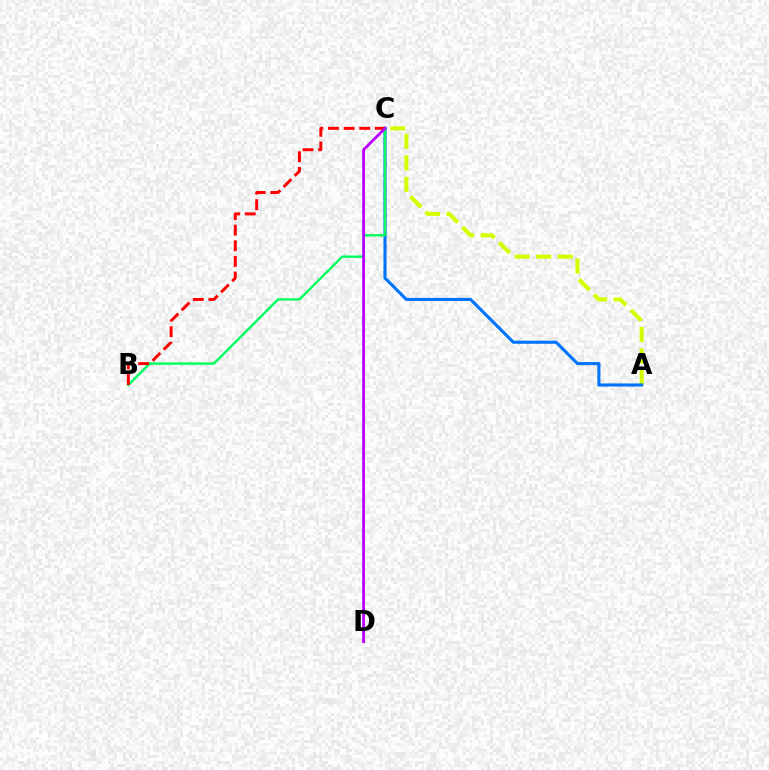{('A', 'C'): [{'color': '#d1ff00', 'line_style': 'dashed', 'thickness': 2.92}, {'color': '#0074ff', 'line_style': 'solid', 'thickness': 2.24}], ('B', 'C'): [{'color': '#00ff5c', 'line_style': 'solid', 'thickness': 1.72}, {'color': '#ff0000', 'line_style': 'dashed', 'thickness': 2.12}], ('C', 'D'): [{'color': '#b900ff', 'line_style': 'solid', 'thickness': 2.03}]}